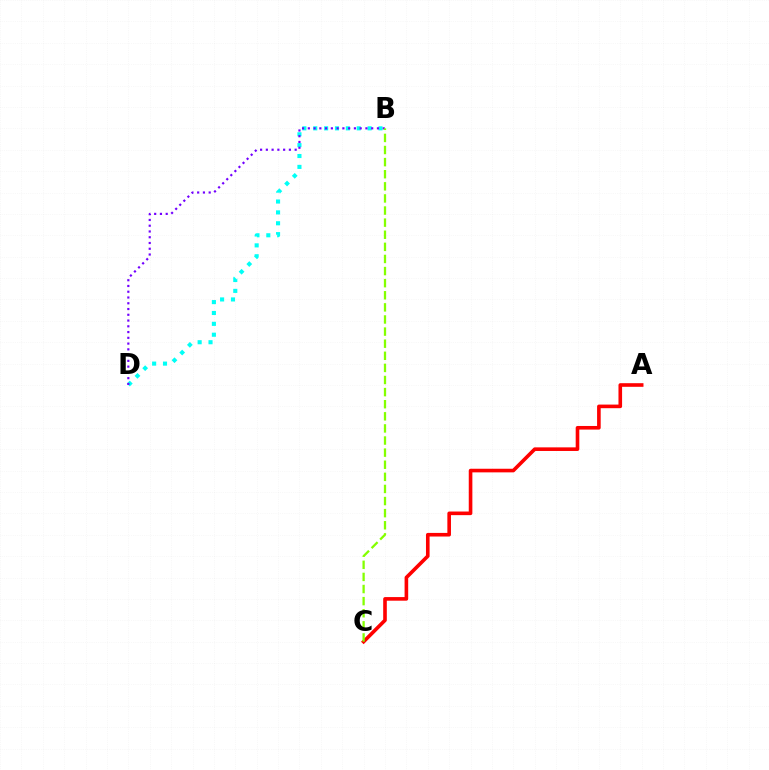{('B', 'D'): [{'color': '#00fff6', 'line_style': 'dotted', 'thickness': 2.95}, {'color': '#7200ff', 'line_style': 'dotted', 'thickness': 1.57}], ('A', 'C'): [{'color': '#ff0000', 'line_style': 'solid', 'thickness': 2.6}], ('B', 'C'): [{'color': '#84ff00', 'line_style': 'dashed', 'thickness': 1.64}]}